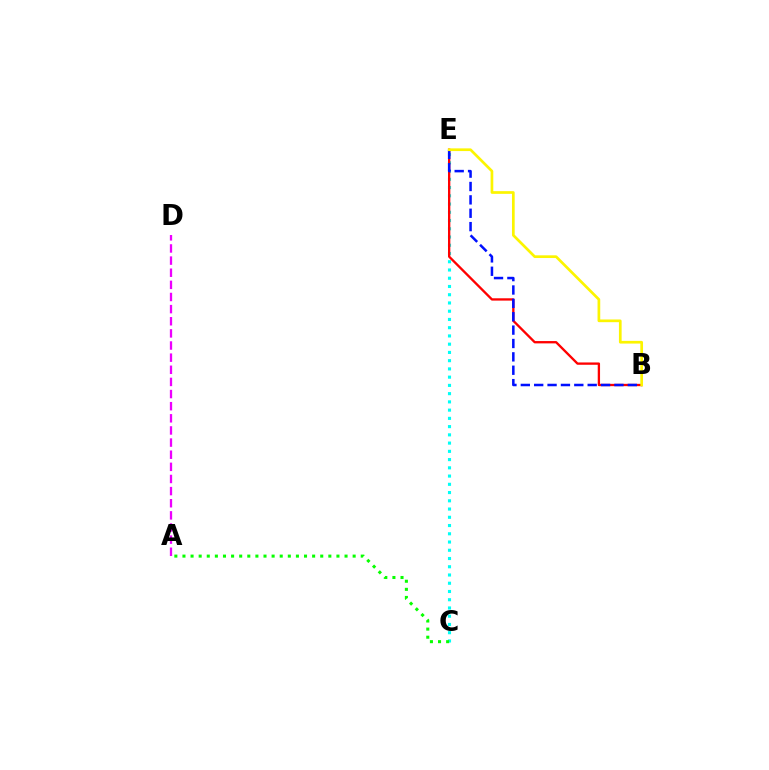{('C', 'E'): [{'color': '#00fff6', 'line_style': 'dotted', 'thickness': 2.24}], ('A', 'D'): [{'color': '#ee00ff', 'line_style': 'dashed', 'thickness': 1.65}], ('B', 'E'): [{'color': '#ff0000', 'line_style': 'solid', 'thickness': 1.67}, {'color': '#0010ff', 'line_style': 'dashed', 'thickness': 1.82}, {'color': '#fcf500', 'line_style': 'solid', 'thickness': 1.94}], ('A', 'C'): [{'color': '#08ff00', 'line_style': 'dotted', 'thickness': 2.2}]}